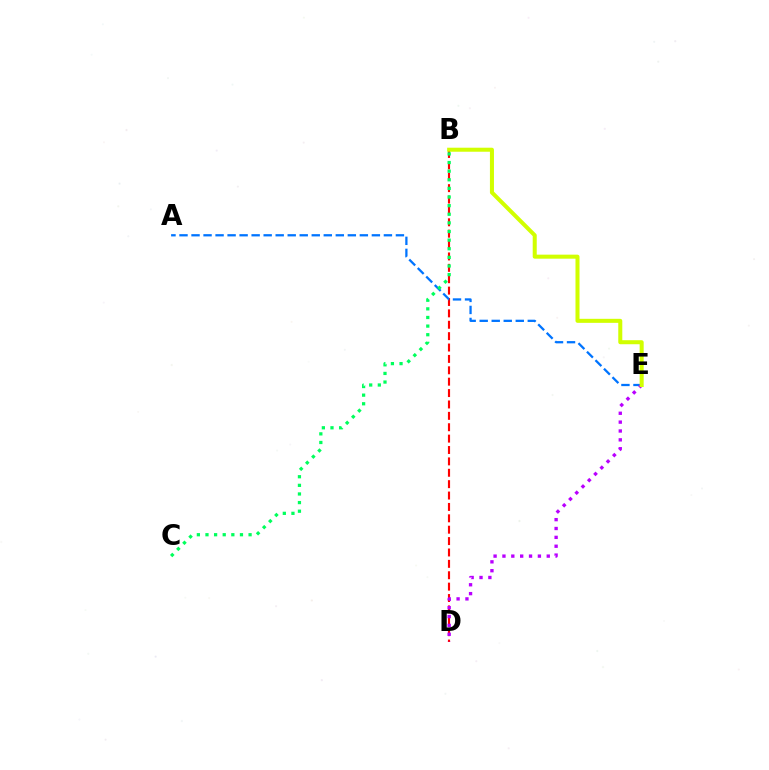{('B', 'D'): [{'color': '#ff0000', 'line_style': 'dashed', 'thickness': 1.55}], ('A', 'E'): [{'color': '#0074ff', 'line_style': 'dashed', 'thickness': 1.63}], ('D', 'E'): [{'color': '#b900ff', 'line_style': 'dotted', 'thickness': 2.41}], ('B', 'E'): [{'color': '#d1ff00', 'line_style': 'solid', 'thickness': 2.9}], ('B', 'C'): [{'color': '#00ff5c', 'line_style': 'dotted', 'thickness': 2.34}]}